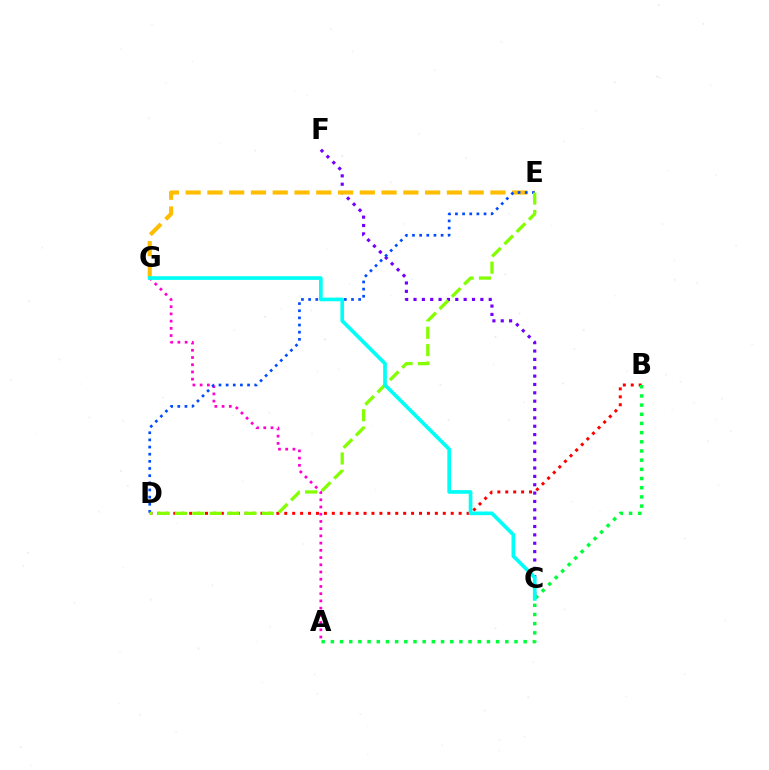{('C', 'F'): [{'color': '#7200ff', 'line_style': 'dotted', 'thickness': 2.27}], ('E', 'G'): [{'color': '#ffbd00', 'line_style': 'dashed', 'thickness': 2.96}], ('B', 'D'): [{'color': '#ff0000', 'line_style': 'dotted', 'thickness': 2.15}], ('A', 'G'): [{'color': '#ff00cf', 'line_style': 'dotted', 'thickness': 1.96}], ('D', 'E'): [{'color': '#004bff', 'line_style': 'dotted', 'thickness': 1.94}, {'color': '#84ff00', 'line_style': 'dashed', 'thickness': 2.36}], ('A', 'B'): [{'color': '#00ff39', 'line_style': 'dotted', 'thickness': 2.49}], ('C', 'G'): [{'color': '#00fff6', 'line_style': 'solid', 'thickness': 2.64}]}